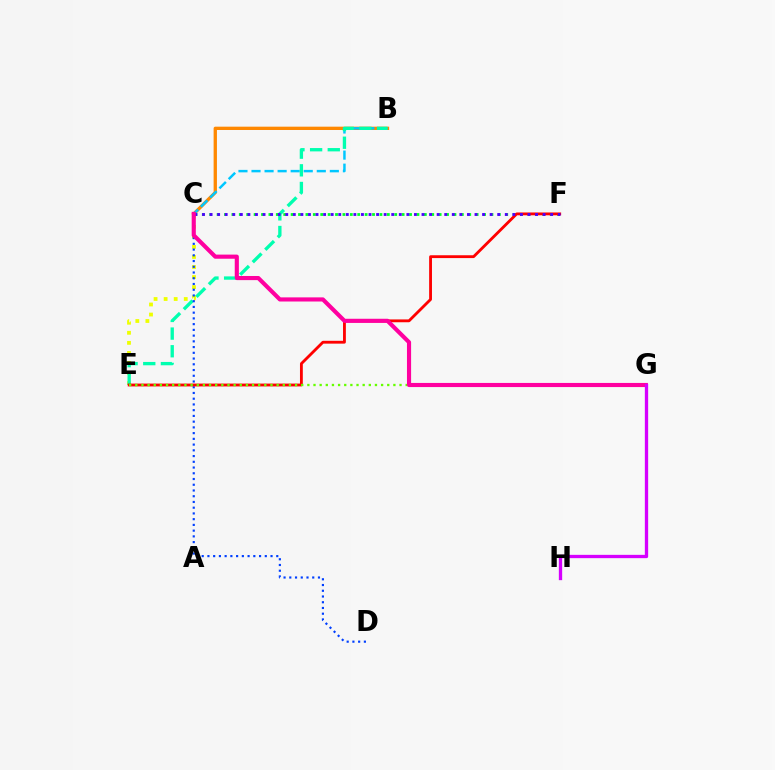{('B', 'C'): [{'color': '#ff8800', 'line_style': 'solid', 'thickness': 2.39}, {'color': '#00c7ff', 'line_style': 'dashed', 'thickness': 1.77}], ('C', 'F'): [{'color': '#00ff27', 'line_style': 'dotted', 'thickness': 2.01}, {'color': '#4f00ff', 'line_style': 'dotted', 'thickness': 2.06}], ('C', 'E'): [{'color': '#eeff00', 'line_style': 'dotted', 'thickness': 2.73}], ('B', 'E'): [{'color': '#00ffaf', 'line_style': 'dashed', 'thickness': 2.4}], ('C', 'D'): [{'color': '#003fff', 'line_style': 'dotted', 'thickness': 1.56}], ('E', 'F'): [{'color': '#ff0000', 'line_style': 'solid', 'thickness': 2.04}], ('E', 'G'): [{'color': '#66ff00', 'line_style': 'dotted', 'thickness': 1.67}], ('C', 'G'): [{'color': '#ff00a0', 'line_style': 'solid', 'thickness': 2.97}], ('G', 'H'): [{'color': '#d600ff', 'line_style': 'solid', 'thickness': 2.39}]}